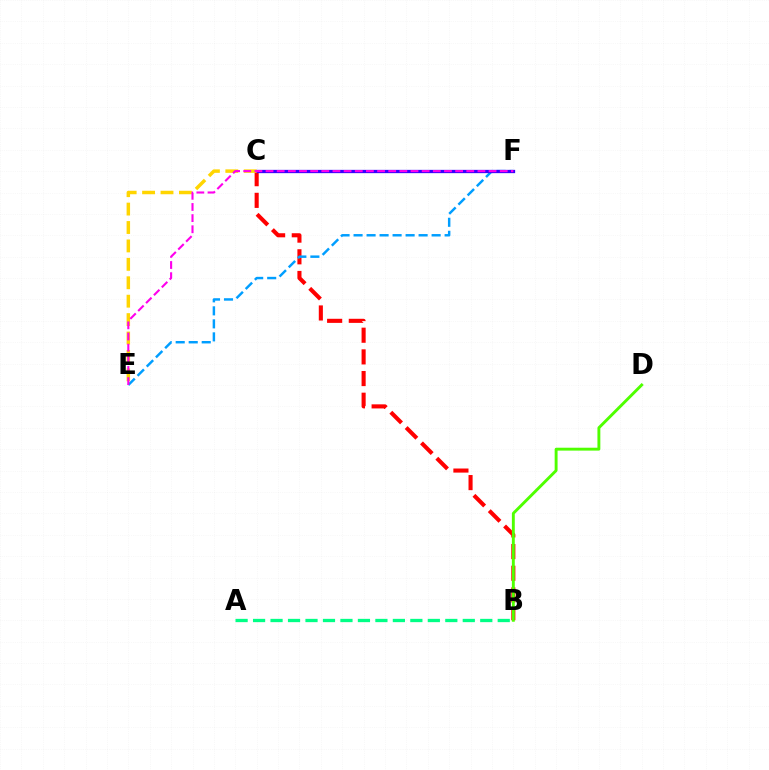{('B', 'C'): [{'color': '#ff0000', 'line_style': 'dashed', 'thickness': 2.94}], ('E', 'F'): [{'color': '#009eff', 'line_style': 'dashed', 'thickness': 1.77}, {'color': '#ff00ed', 'line_style': 'dashed', 'thickness': 1.51}], ('A', 'B'): [{'color': '#00ff86', 'line_style': 'dashed', 'thickness': 2.37}], ('C', 'F'): [{'color': '#3700ff', 'line_style': 'solid', 'thickness': 2.37}], ('C', 'E'): [{'color': '#ffd500', 'line_style': 'dashed', 'thickness': 2.5}], ('B', 'D'): [{'color': '#4fff00', 'line_style': 'solid', 'thickness': 2.09}]}